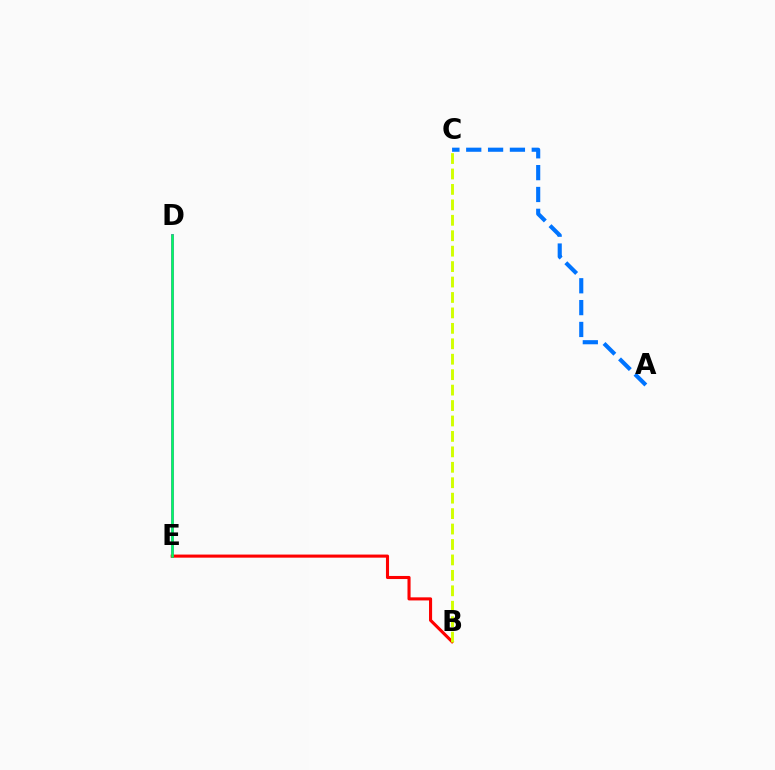{('D', 'E'): [{'color': '#b900ff', 'line_style': 'solid', 'thickness': 2.02}, {'color': '#00ff5c', 'line_style': 'solid', 'thickness': 1.82}], ('B', 'E'): [{'color': '#ff0000', 'line_style': 'solid', 'thickness': 2.22}], ('A', 'C'): [{'color': '#0074ff', 'line_style': 'dashed', 'thickness': 2.97}], ('B', 'C'): [{'color': '#d1ff00', 'line_style': 'dashed', 'thickness': 2.1}]}